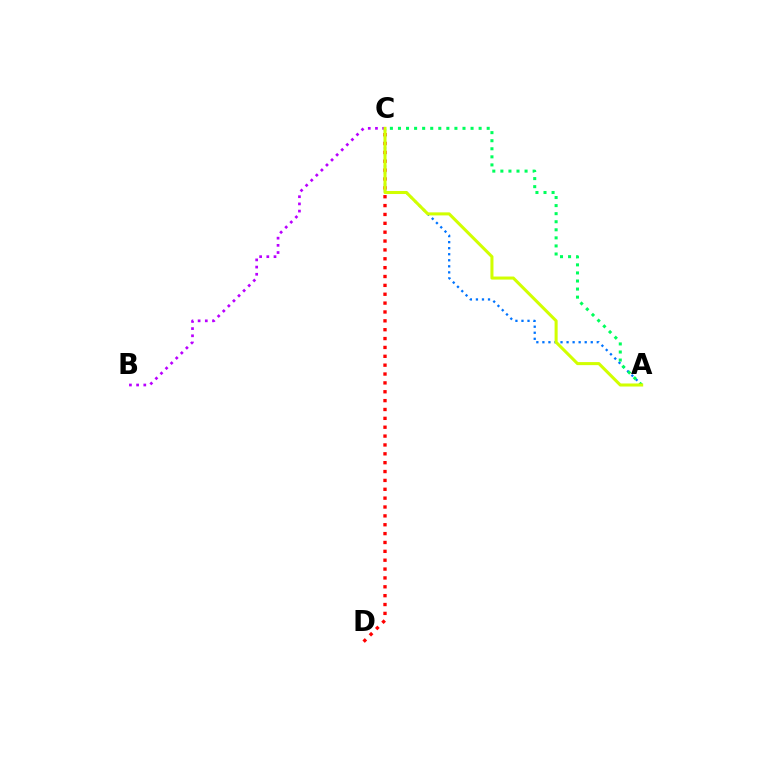{('A', 'C'): [{'color': '#0074ff', 'line_style': 'dotted', 'thickness': 1.64}, {'color': '#00ff5c', 'line_style': 'dotted', 'thickness': 2.19}, {'color': '#d1ff00', 'line_style': 'solid', 'thickness': 2.19}], ('B', 'C'): [{'color': '#b900ff', 'line_style': 'dotted', 'thickness': 1.95}], ('C', 'D'): [{'color': '#ff0000', 'line_style': 'dotted', 'thickness': 2.41}]}